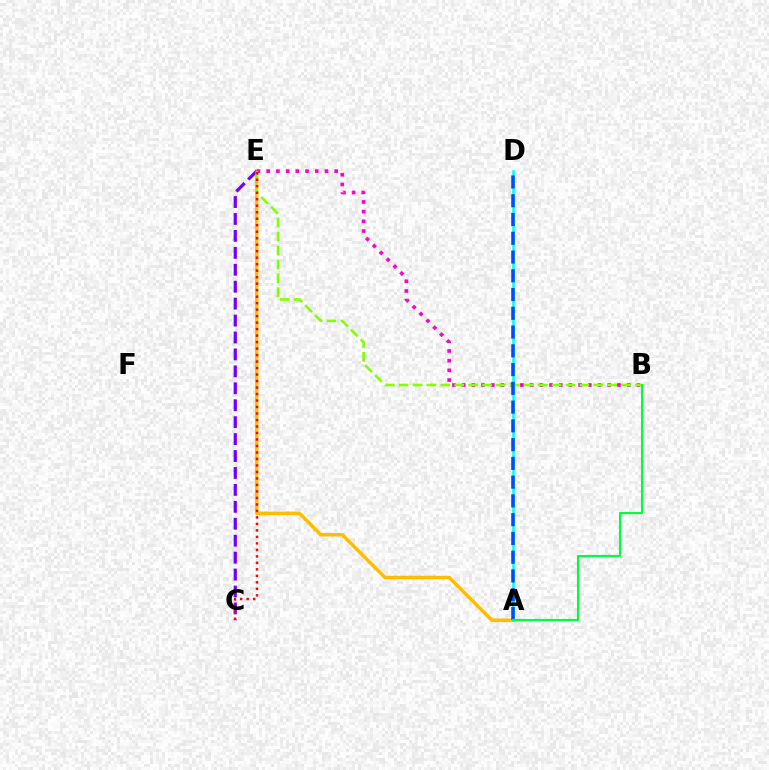{('A', 'D'): [{'color': '#00fff6', 'line_style': 'solid', 'thickness': 1.83}, {'color': '#004bff', 'line_style': 'dashed', 'thickness': 2.55}], ('A', 'E'): [{'color': '#ffbd00', 'line_style': 'solid', 'thickness': 2.5}], ('C', 'E'): [{'color': '#7200ff', 'line_style': 'dashed', 'thickness': 2.3}, {'color': '#ff0000', 'line_style': 'dotted', 'thickness': 1.76}], ('B', 'E'): [{'color': '#ff00cf', 'line_style': 'dotted', 'thickness': 2.64}, {'color': '#84ff00', 'line_style': 'dashed', 'thickness': 1.89}], ('A', 'B'): [{'color': '#00ff39', 'line_style': 'solid', 'thickness': 1.52}]}